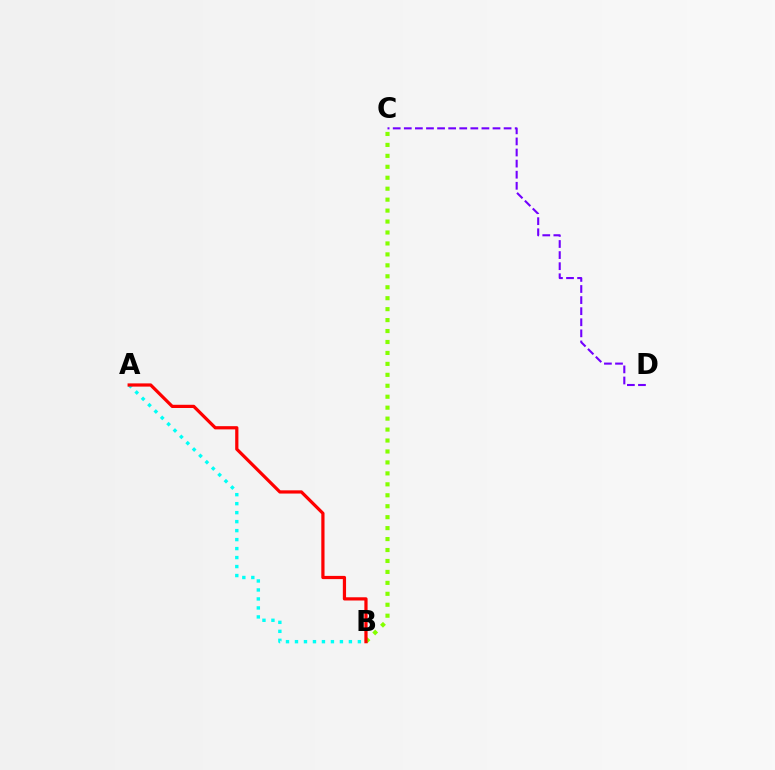{('C', 'D'): [{'color': '#7200ff', 'line_style': 'dashed', 'thickness': 1.51}], ('A', 'B'): [{'color': '#00fff6', 'line_style': 'dotted', 'thickness': 2.44}, {'color': '#ff0000', 'line_style': 'solid', 'thickness': 2.32}], ('B', 'C'): [{'color': '#84ff00', 'line_style': 'dotted', 'thickness': 2.97}]}